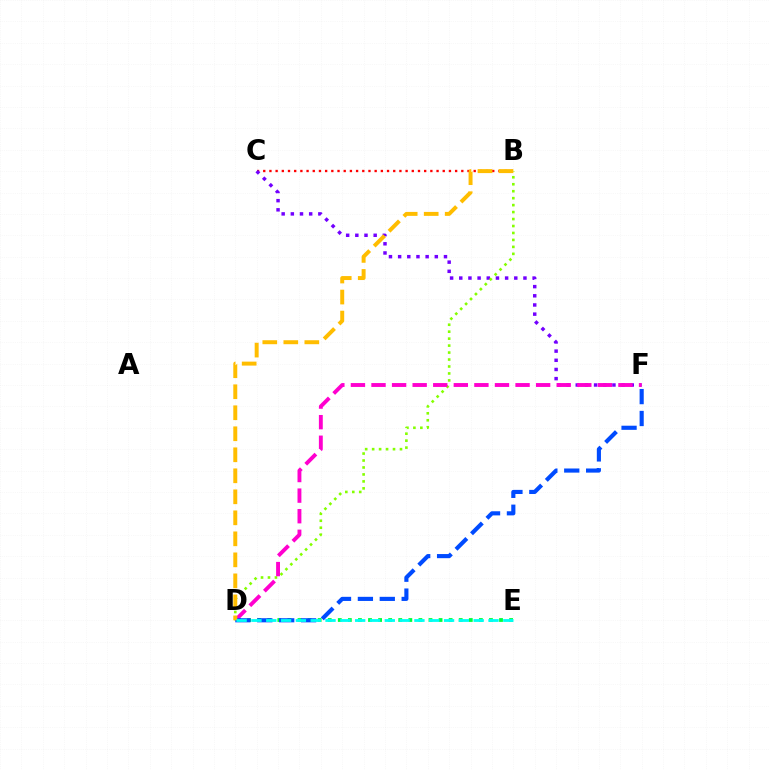{('B', 'C'): [{'color': '#ff0000', 'line_style': 'dotted', 'thickness': 1.68}], ('C', 'F'): [{'color': '#7200ff', 'line_style': 'dotted', 'thickness': 2.49}], ('D', 'E'): [{'color': '#00ff39', 'line_style': 'dotted', 'thickness': 2.74}, {'color': '#00fff6', 'line_style': 'dashed', 'thickness': 2.01}], ('B', 'D'): [{'color': '#84ff00', 'line_style': 'dotted', 'thickness': 1.89}, {'color': '#ffbd00', 'line_style': 'dashed', 'thickness': 2.85}], ('D', 'F'): [{'color': '#ff00cf', 'line_style': 'dashed', 'thickness': 2.8}, {'color': '#004bff', 'line_style': 'dashed', 'thickness': 2.97}]}